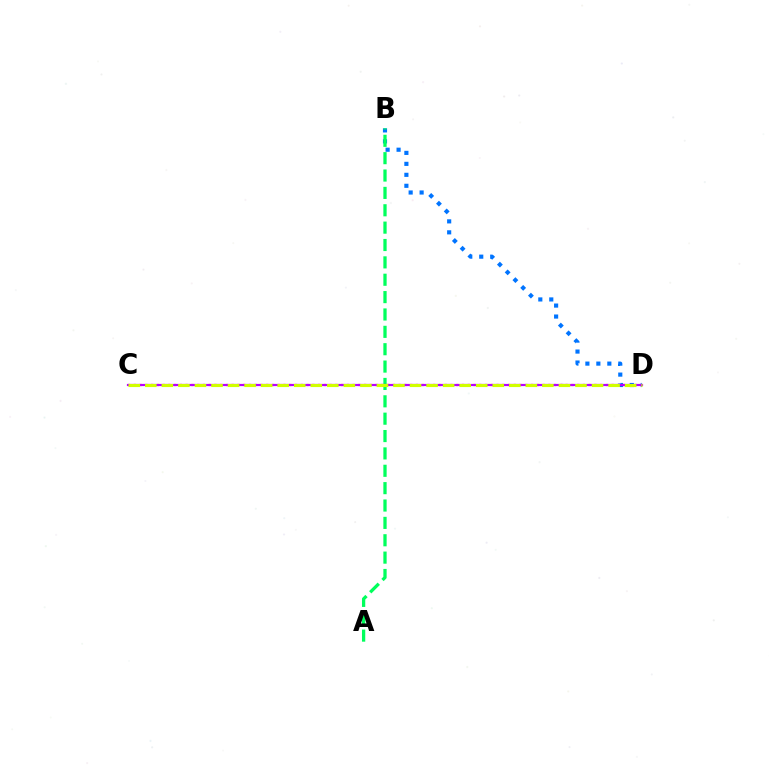{('C', 'D'): [{'color': '#ff0000', 'line_style': 'dotted', 'thickness': 1.56}, {'color': '#b900ff', 'line_style': 'solid', 'thickness': 1.58}, {'color': '#d1ff00', 'line_style': 'dashed', 'thickness': 2.25}], ('B', 'D'): [{'color': '#0074ff', 'line_style': 'dotted', 'thickness': 2.98}], ('A', 'B'): [{'color': '#00ff5c', 'line_style': 'dashed', 'thickness': 2.36}]}